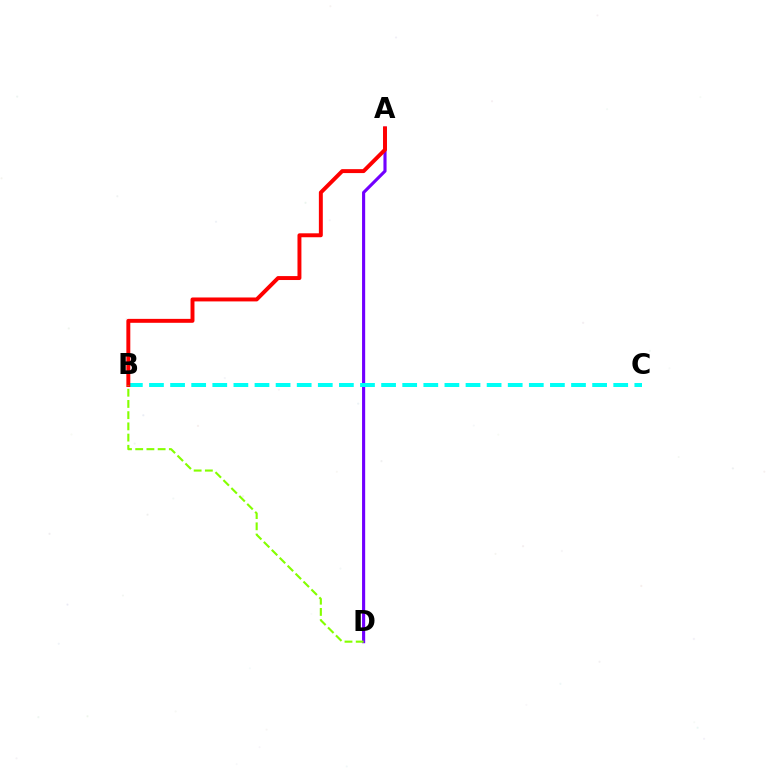{('A', 'D'): [{'color': '#7200ff', 'line_style': 'solid', 'thickness': 2.25}], ('B', 'C'): [{'color': '#00fff6', 'line_style': 'dashed', 'thickness': 2.87}], ('A', 'B'): [{'color': '#ff0000', 'line_style': 'solid', 'thickness': 2.83}], ('B', 'D'): [{'color': '#84ff00', 'line_style': 'dashed', 'thickness': 1.52}]}